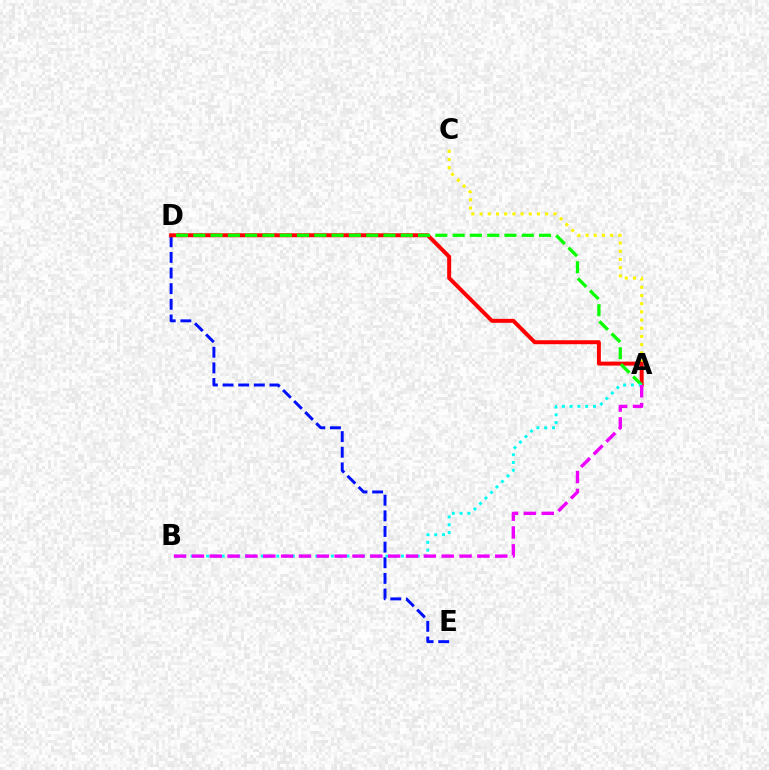{('D', 'E'): [{'color': '#0010ff', 'line_style': 'dashed', 'thickness': 2.12}], ('A', 'C'): [{'color': '#fcf500', 'line_style': 'dotted', 'thickness': 2.23}], ('A', 'D'): [{'color': '#ff0000', 'line_style': 'solid', 'thickness': 2.86}, {'color': '#08ff00', 'line_style': 'dashed', 'thickness': 2.35}], ('A', 'B'): [{'color': '#00fff6', 'line_style': 'dotted', 'thickness': 2.12}, {'color': '#ee00ff', 'line_style': 'dashed', 'thickness': 2.42}]}